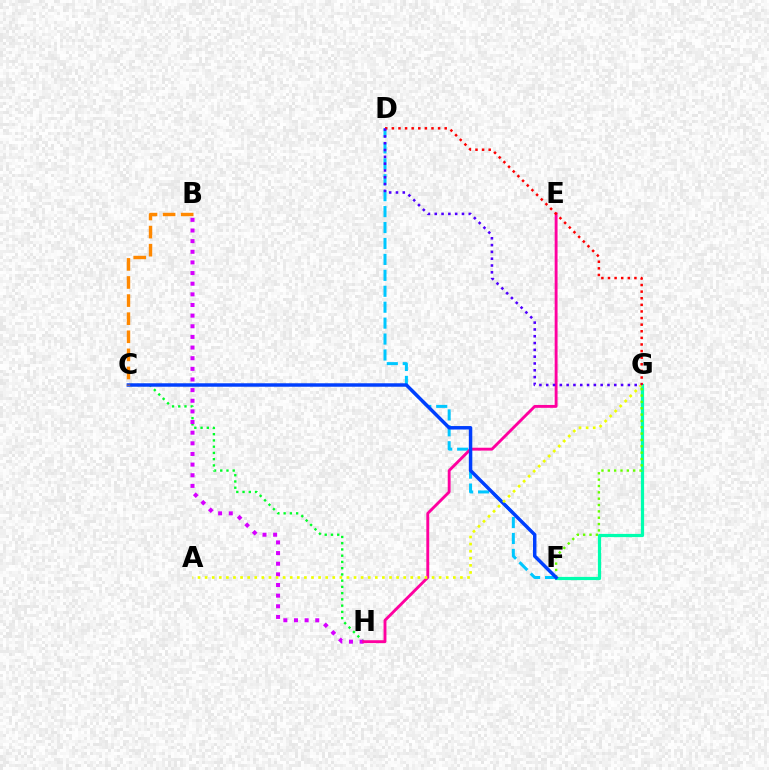{('C', 'H'): [{'color': '#00ff27', 'line_style': 'dotted', 'thickness': 1.7}], ('D', 'F'): [{'color': '#00c7ff', 'line_style': 'dashed', 'thickness': 2.16}], ('B', 'H'): [{'color': '#d600ff', 'line_style': 'dotted', 'thickness': 2.89}], ('F', 'G'): [{'color': '#00ffaf', 'line_style': 'solid', 'thickness': 2.31}, {'color': '#66ff00', 'line_style': 'dotted', 'thickness': 1.72}], ('E', 'H'): [{'color': '#ff00a0', 'line_style': 'solid', 'thickness': 2.07}], ('C', 'F'): [{'color': '#003fff', 'line_style': 'solid', 'thickness': 2.49}], ('B', 'C'): [{'color': '#ff8800', 'line_style': 'dashed', 'thickness': 2.46}], ('A', 'G'): [{'color': '#eeff00', 'line_style': 'dotted', 'thickness': 1.93}], ('D', 'G'): [{'color': '#ff0000', 'line_style': 'dotted', 'thickness': 1.79}, {'color': '#4f00ff', 'line_style': 'dotted', 'thickness': 1.85}]}